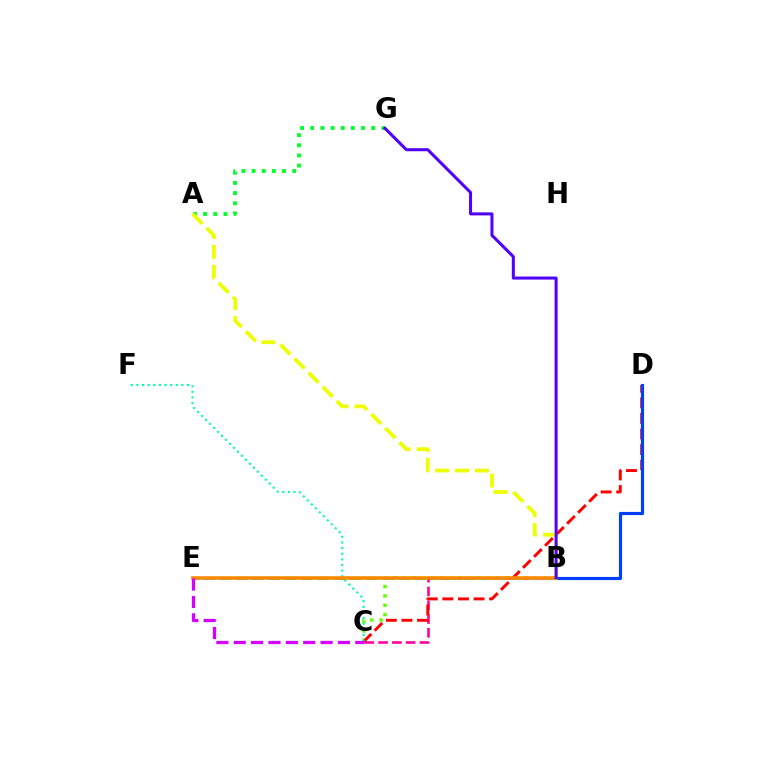{('B', 'C'): [{'color': '#66ff00', 'line_style': 'dotted', 'thickness': 2.54}, {'color': '#ff00a0', 'line_style': 'dashed', 'thickness': 1.87}], ('C', 'D'): [{'color': '#ff0000', 'line_style': 'dashed', 'thickness': 2.12}], ('B', 'D'): [{'color': '#003fff', 'line_style': 'solid', 'thickness': 2.27}], ('C', 'F'): [{'color': '#00ffaf', 'line_style': 'dotted', 'thickness': 1.53}], ('B', 'E'): [{'color': '#00c7ff', 'line_style': 'dashed', 'thickness': 2.21}, {'color': '#ff8800', 'line_style': 'solid', 'thickness': 2.58}], ('A', 'G'): [{'color': '#00ff27', 'line_style': 'dotted', 'thickness': 2.76}], ('A', 'B'): [{'color': '#eeff00', 'line_style': 'dashed', 'thickness': 2.71}], ('C', 'E'): [{'color': '#d600ff', 'line_style': 'dashed', 'thickness': 2.36}], ('B', 'G'): [{'color': '#4f00ff', 'line_style': 'solid', 'thickness': 2.18}]}